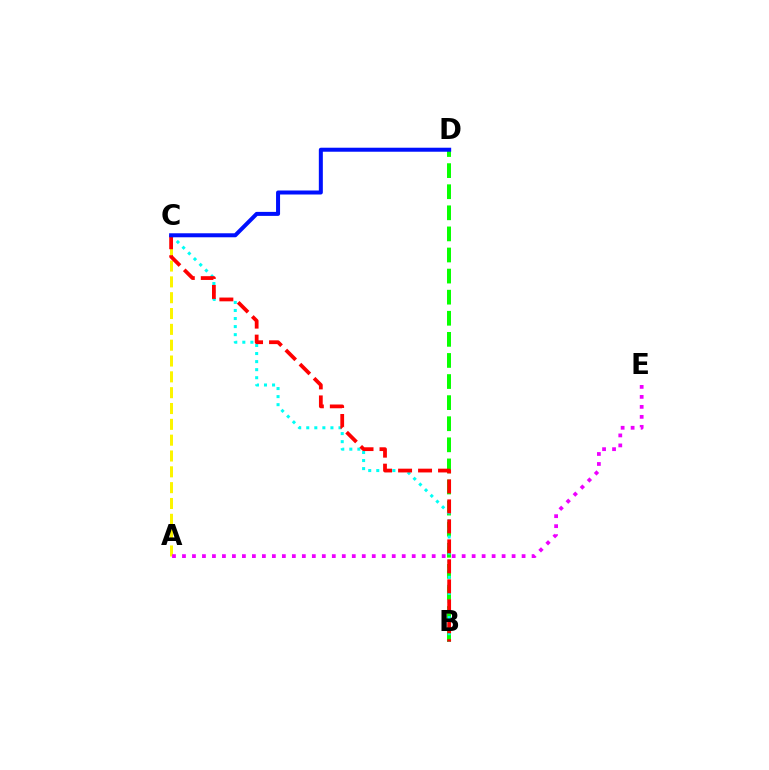{('B', 'D'): [{'color': '#08ff00', 'line_style': 'dashed', 'thickness': 2.87}], ('A', 'C'): [{'color': '#fcf500', 'line_style': 'dashed', 'thickness': 2.15}], ('B', 'C'): [{'color': '#00fff6', 'line_style': 'dotted', 'thickness': 2.19}, {'color': '#ff0000', 'line_style': 'dashed', 'thickness': 2.71}], ('A', 'E'): [{'color': '#ee00ff', 'line_style': 'dotted', 'thickness': 2.71}], ('C', 'D'): [{'color': '#0010ff', 'line_style': 'solid', 'thickness': 2.88}]}